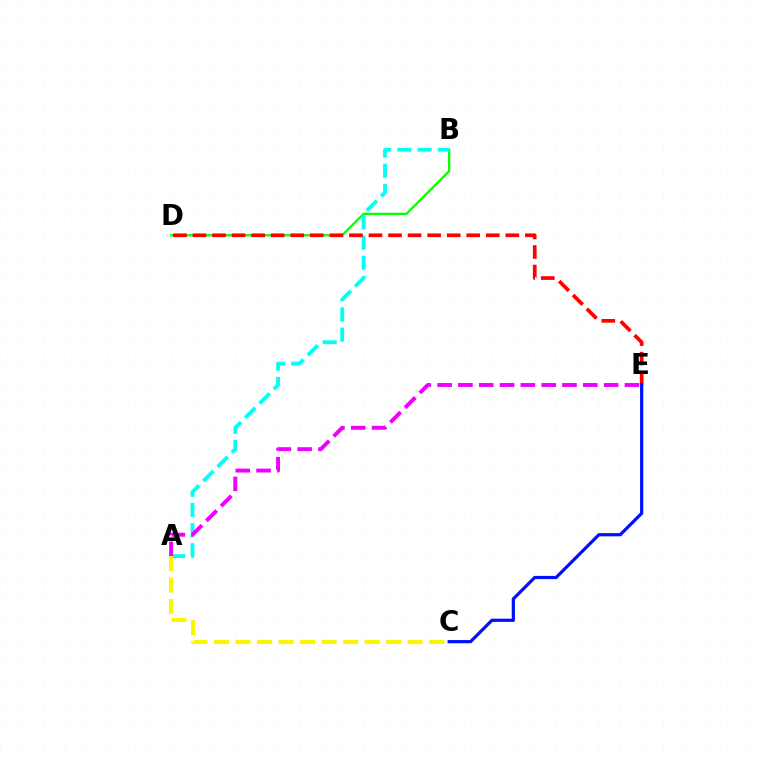{('B', 'D'): [{'color': '#08ff00', 'line_style': 'solid', 'thickness': 1.63}], ('A', 'B'): [{'color': '#00fff6', 'line_style': 'dashed', 'thickness': 2.74}], ('A', 'E'): [{'color': '#ee00ff', 'line_style': 'dashed', 'thickness': 2.83}], ('A', 'C'): [{'color': '#fcf500', 'line_style': 'dashed', 'thickness': 2.92}], ('D', 'E'): [{'color': '#ff0000', 'line_style': 'dashed', 'thickness': 2.66}], ('C', 'E'): [{'color': '#0010ff', 'line_style': 'solid', 'thickness': 2.31}]}